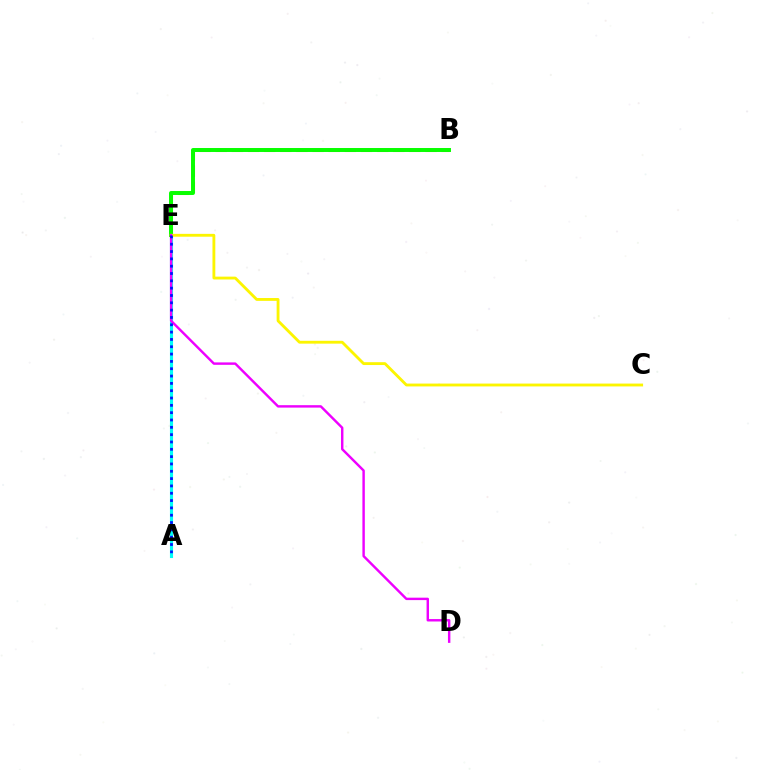{('B', 'E'): [{'color': '#ff0000', 'line_style': 'dashed', 'thickness': 2.19}, {'color': '#08ff00', 'line_style': 'solid', 'thickness': 2.85}], ('A', 'E'): [{'color': '#00fff6', 'line_style': 'solid', 'thickness': 2.24}, {'color': '#0010ff', 'line_style': 'dotted', 'thickness': 1.99}], ('C', 'E'): [{'color': '#fcf500', 'line_style': 'solid', 'thickness': 2.04}], ('D', 'E'): [{'color': '#ee00ff', 'line_style': 'solid', 'thickness': 1.75}]}